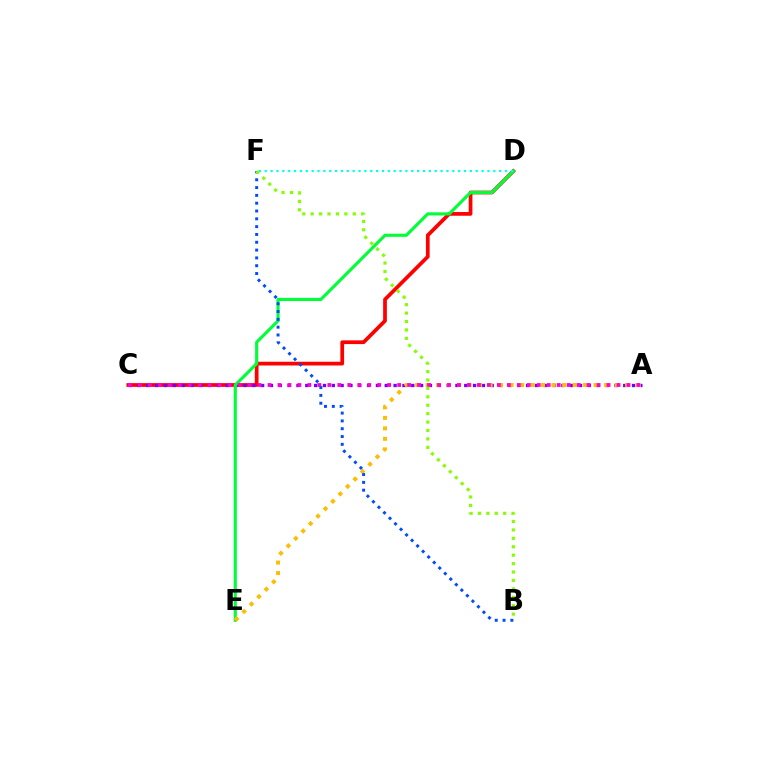{('C', 'D'): [{'color': '#ff0000', 'line_style': 'solid', 'thickness': 2.68}], ('A', 'C'): [{'color': '#7200ff', 'line_style': 'dotted', 'thickness': 2.4}, {'color': '#ff00cf', 'line_style': 'dotted', 'thickness': 2.71}], ('D', 'E'): [{'color': '#00ff39', 'line_style': 'solid', 'thickness': 2.25}], ('D', 'F'): [{'color': '#00fff6', 'line_style': 'dotted', 'thickness': 1.59}], ('A', 'E'): [{'color': '#ffbd00', 'line_style': 'dotted', 'thickness': 2.85}], ('B', 'F'): [{'color': '#004bff', 'line_style': 'dotted', 'thickness': 2.12}, {'color': '#84ff00', 'line_style': 'dotted', 'thickness': 2.29}]}